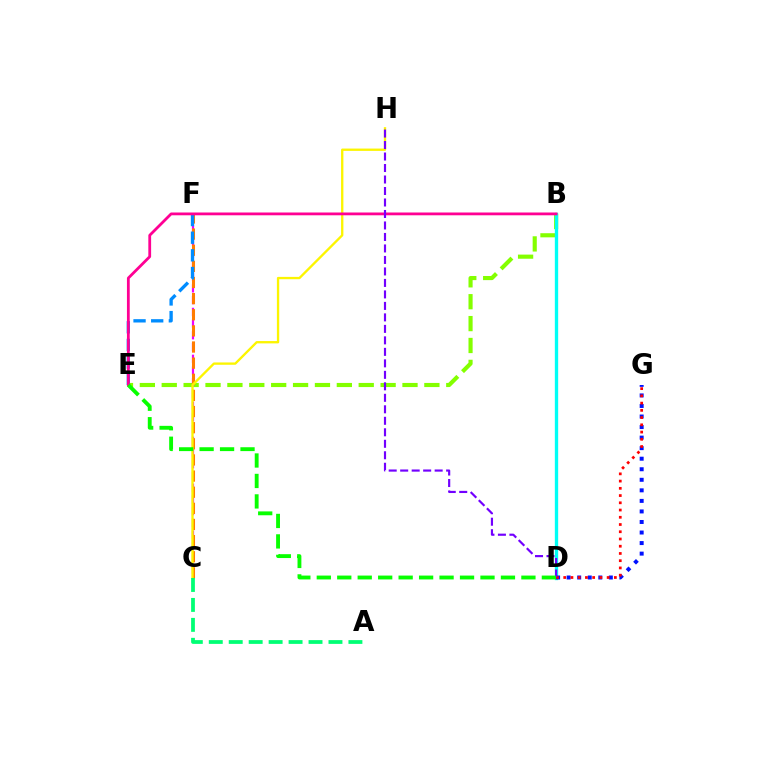{('B', 'E'): [{'color': '#84ff00', 'line_style': 'dashed', 'thickness': 2.97}, {'color': '#ff0094', 'line_style': 'solid', 'thickness': 2.0}], ('B', 'D'): [{'color': '#00fff6', 'line_style': 'solid', 'thickness': 2.4}], ('D', 'G'): [{'color': '#0010ff', 'line_style': 'dotted', 'thickness': 2.87}, {'color': '#ff0000', 'line_style': 'dotted', 'thickness': 1.97}], ('C', 'F'): [{'color': '#ee00ff', 'line_style': 'dashed', 'thickness': 1.59}, {'color': '#ff7c00', 'line_style': 'dashed', 'thickness': 2.19}], ('E', 'F'): [{'color': '#008cff', 'line_style': 'dashed', 'thickness': 2.4}], ('C', 'H'): [{'color': '#fcf500', 'line_style': 'solid', 'thickness': 1.67}], ('D', 'H'): [{'color': '#7200ff', 'line_style': 'dashed', 'thickness': 1.56}], ('D', 'E'): [{'color': '#08ff00', 'line_style': 'dashed', 'thickness': 2.78}], ('A', 'C'): [{'color': '#00ff74', 'line_style': 'dashed', 'thickness': 2.71}]}